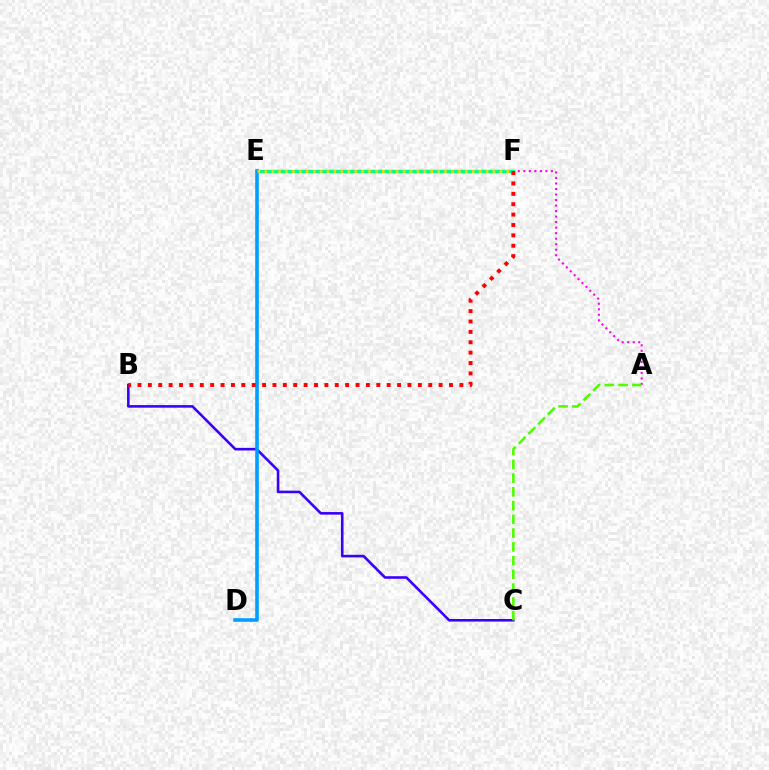{('A', 'F'): [{'color': '#ff00ed', 'line_style': 'dotted', 'thickness': 1.5}], ('E', 'F'): [{'color': '#00ff86', 'line_style': 'solid', 'thickness': 2.46}, {'color': '#ffd500', 'line_style': 'dotted', 'thickness': 1.88}], ('B', 'C'): [{'color': '#3700ff', 'line_style': 'solid', 'thickness': 1.86}], ('D', 'E'): [{'color': '#009eff', 'line_style': 'solid', 'thickness': 2.58}], ('A', 'C'): [{'color': '#4fff00', 'line_style': 'dashed', 'thickness': 1.87}], ('B', 'F'): [{'color': '#ff0000', 'line_style': 'dotted', 'thickness': 2.82}]}